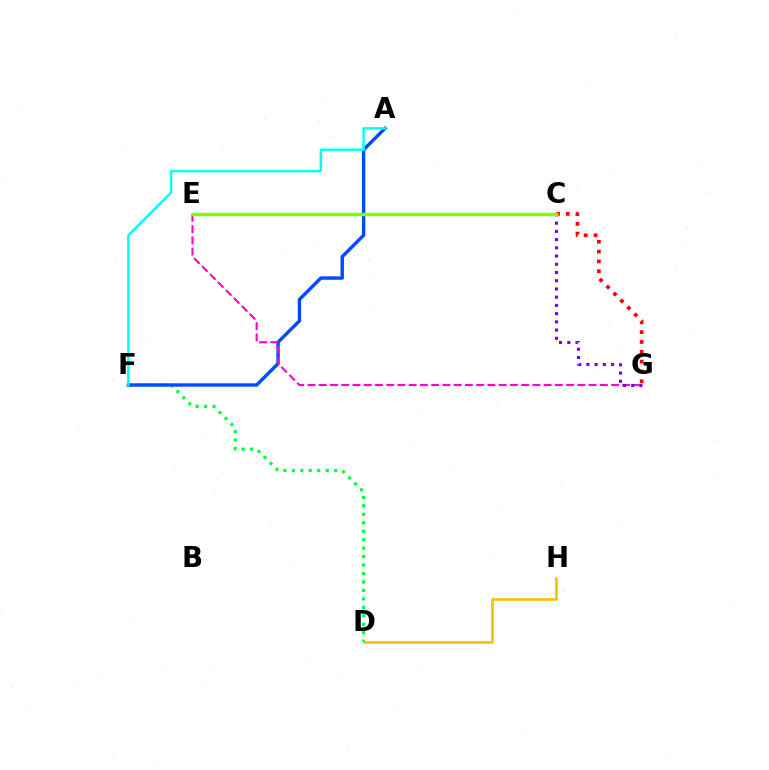{('D', 'F'): [{'color': '#00ff39', 'line_style': 'dotted', 'thickness': 2.3}], ('C', 'G'): [{'color': '#ff0000', 'line_style': 'dotted', 'thickness': 2.67}, {'color': '#7200ff', 'line_style': 'dotted', 'thickness': 2.24}], ('D', 'H'): [{'color': '#ffbd00', 'line_style': 'solid', 'thickness': 1.87}], ('A', 'F'): [{'color': '#004bff', 'line_style': 'solid', 'thickness': 2.46}, {'color': '#00fff6', 'line_style': 'solid', 'thickness': 1.75}], ('E', 'G'): [{'color': '#ff00cf', 'line_style': 'dashed', 'thickness': 1.53}], ('C', 'E'): [{'color': '#84ff00', 'line_style': 'solid', 'thickness': 2.49}]}